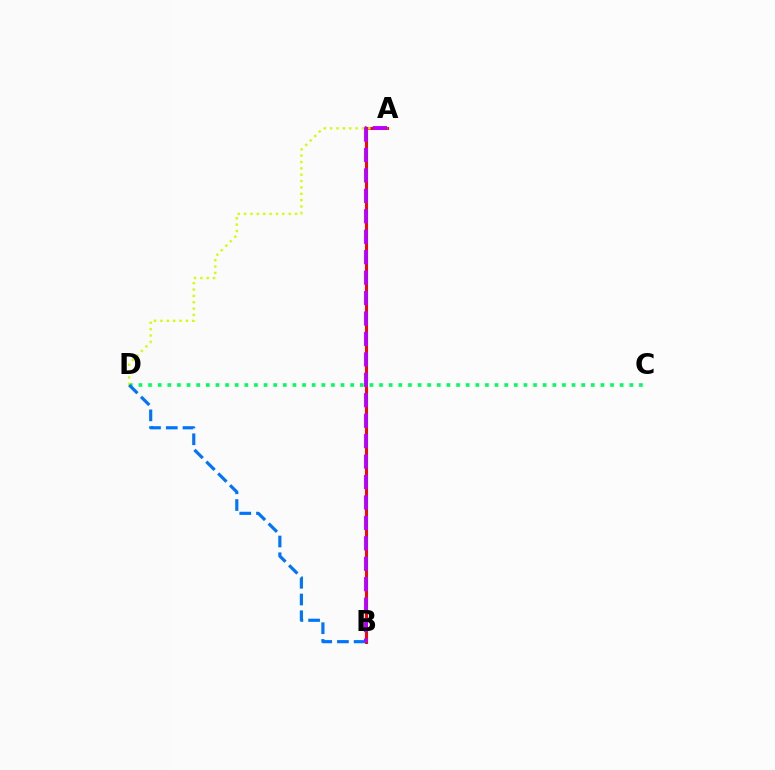{('A', 'B'): [{'color': '#ff0000', 'line_style': 'solid', 'thickness': 2.13}, {'color': '#b900ff', 'line_style': 'dashed', 'thickness': 2.78}], ('C', 'D'): [{'color': '#00ff5c', 'line_style': 'dotted', 'thickness': 2.61}], ('A', 'D'): [{'color': '#d1ff00', 'line_style': 'dotted', 'thickness': 1.73}], ('B', 'D'): [{'color': '#0074ff', 'line_style': 'dashed', 'thickness': 2.27}]}